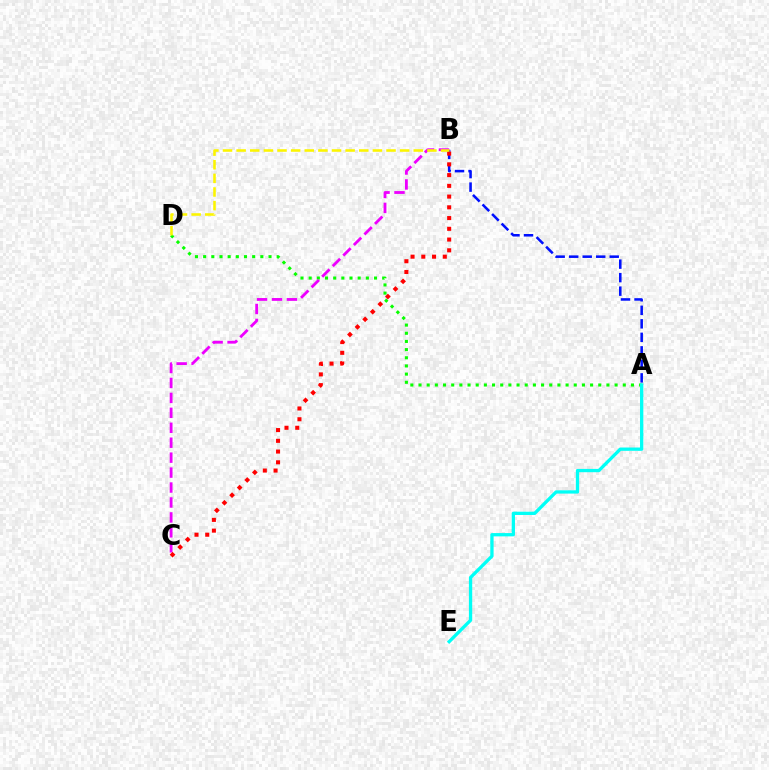{('A', 'D'): [{'color': '#08ff00', 'line_style': 'dotted', 'thickness': 2.22}], ('A', 'B'): [{'color': '#0010ff', 'line_style': 'dashed', 'thickness': 1.84}], ('B', 'C'): [{'color': '#ee00ff', 'line_style': 'dashed', 'thickness': 2.03}, {'color': '#ff0000', 'line_style': 'dotted', 'thickness': 2.92}], ('A', 'E'): [{'color': '#00fff6', 'line_style': 'solid', 'thickness': 2.37}], ('B', 'D'): [{'color': '#fcf500', 'line_style': 'dashed', 'thickness': 1.85}]}